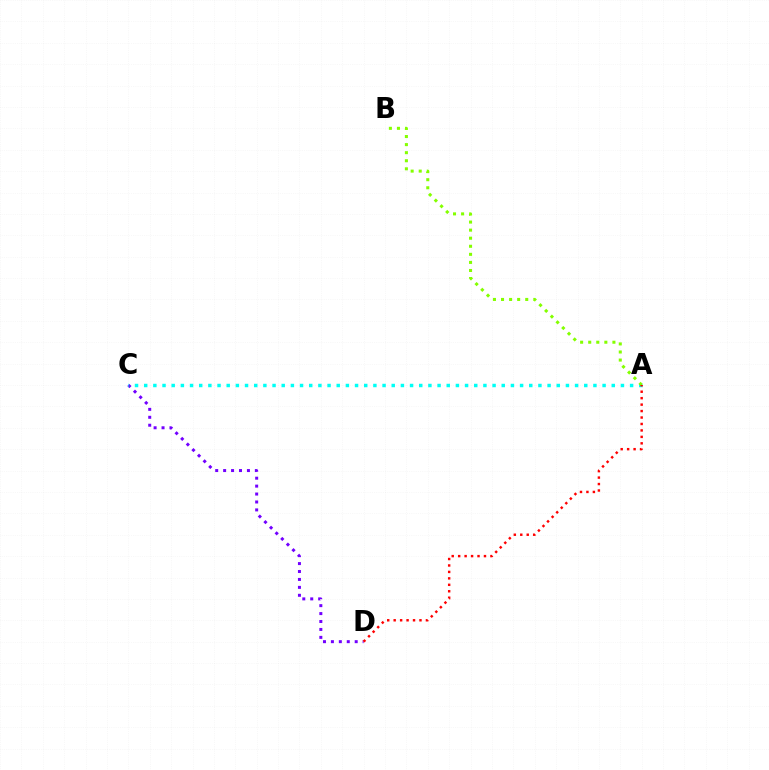{('C', 'D'): [{'color': '#7200ff', 'line_style': 'dotted', 'thickness': 2.16}], ('A', 'C'): [{'color': '#00fff6', 'line_style': 'dotted', 'thickness': 2.49}], ('A', 'B'): [{'color': '#84ff00', 'line_style': 'dotted', 'thickness': 2.19}], ('A', 'D'): [{'color': '#ff0000', 'line_style': 'dotted', 'thickness': 1.75}]}